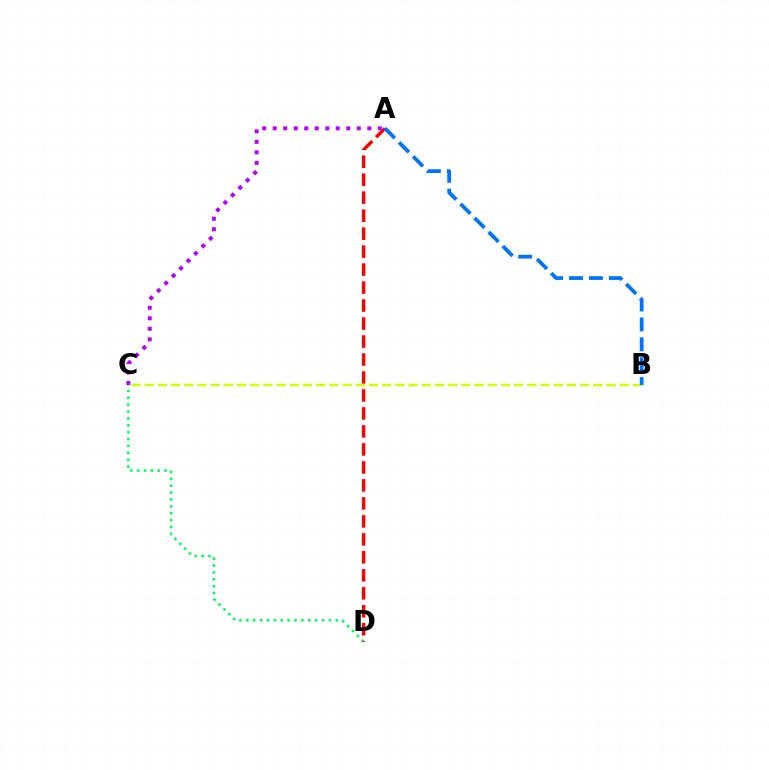{('C', 'D'): [{'color': '#00ff5c', 'line_style': 'dotted', 'thickness': 1.87}], ('A', 'D'): [{'color': '#ff0000', 'line_style': 'dashed', 'thickness': 2.44}], ('B', 'C'): [{'color': '#d1ff00', 'line_style': 'dashed', 'thickness': 1.79}], ('A', 'C'): [{'color': '#b900ff', 'line_style': 'dotted', 'thickness': 2.86}], ('A', 'B'): [{'color': '#0074ff', 'line_style': 'dashed', 'thickness': 2.7}]}